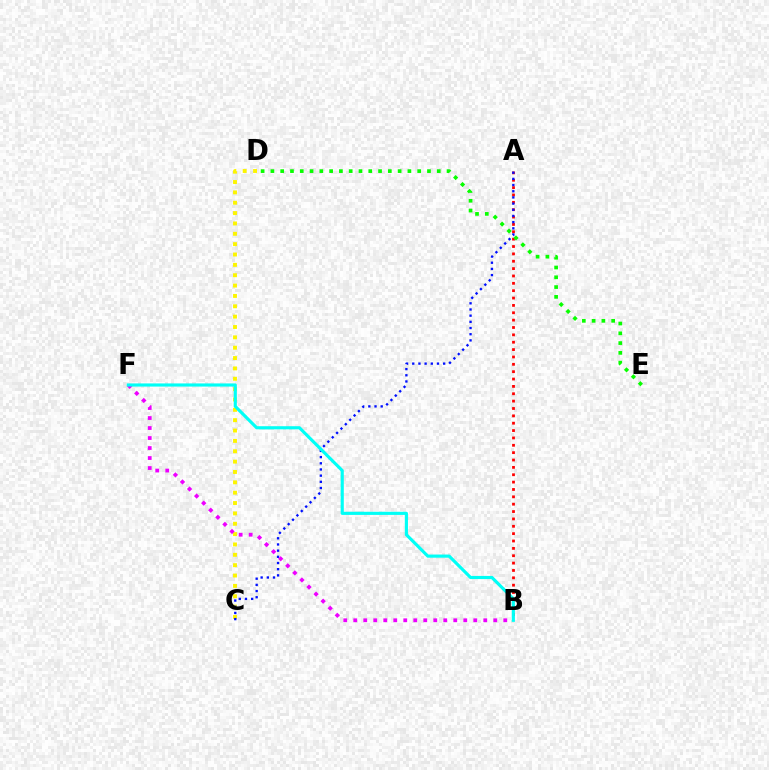{('A', 'B'): [{'color': '#ff0000', 'line_style': 'dotted', 'thickness': 2.0}], ('C', 'D'): [{'color': '#fcf500', 'line_style': 'dotted', 'thickness': 2.81}], ('A', 'C'): [{'color': '#0010ff', 'line_style': 'dotted', 'thickness': 1.68}], ('B', 'F'): [{'color': '#ee00ff', 'line_style': 'dotted', 'thickness': 2.72}, {'color': '#00fff6', 'line_style': 'solid', 'thickness': 2.26}], ('D', 'E'): [{'color': '#08ff00', 'line_style': 'dotted', 'thickness': 2.66}]}